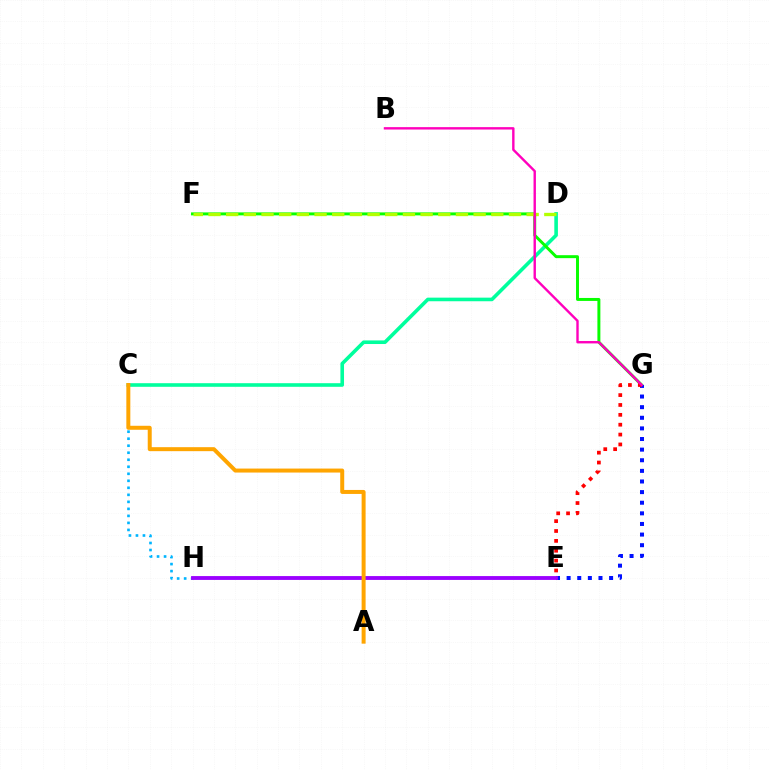{('C', 'D'): [{'color': '#00ff9d', 'line_style': 'solid', 'thickness': 2.59}], ('F', 'G'): [{'color': '#08ff00', 'line_style': 'solid', 'thickness': 2.13}], ('C', 'H'): [{'color': '#00b5ff', 'line_style': 'dotted', 'thickness': 1.91}], ('D', 'F'): [{'color': '#b3ff00', 'line_style': 'dashed', 'thickness': 2.4}], ('E', 'G'): [{'color': '#0010ff', 'line_style': 'dotted', 'thickness': 2.88}, {'color': '#ff0000', 'line_style': 'dotted', 'thickness': 2.68}], ('B', 'G'): [{'color': '#ff00bd', 'line_style': 'solid', 'thickness': 1.72}], ('E', 'H'): [{'color': '#9b00ff', 'line_style': 'solid', 'thickness': 2.77}], ('A', 'C'): [{'color': '#ffa500', 'line_style': 'solid', 'thickness': 2.87}]}